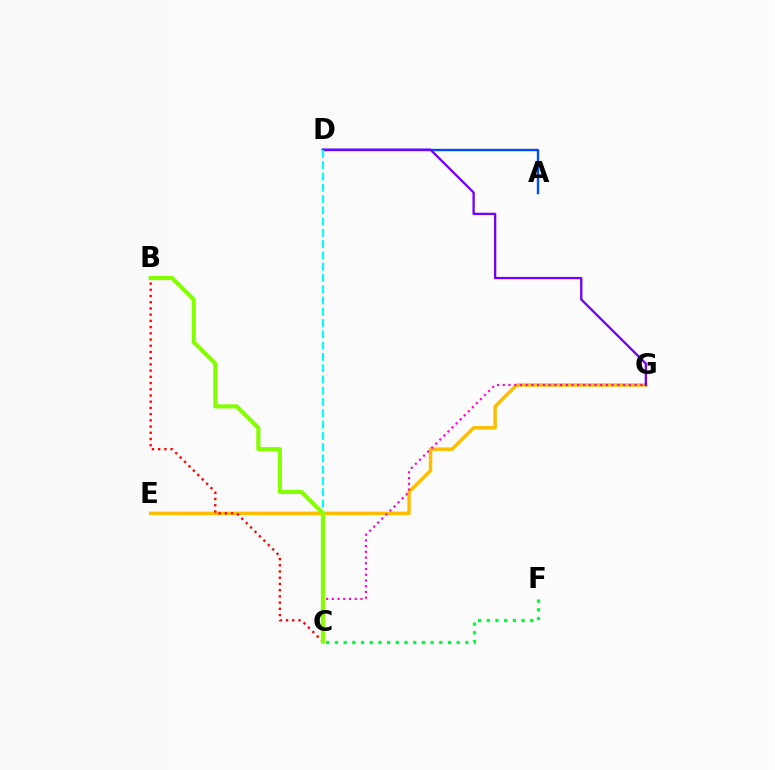{('E', 'G'): [{'color': '#ffbd00', 'line_style': 'solid', 'thickness': 2.47}], ('B', 'C'): [{'color': '#ff0000', 'line_style': 'dotted', 'thickness': 1.69}, {'color': '#84ff00', 'line_style': 'solid', 'thickness': 2.95}], ('A', 'D'): [{'color': '#004bff', 'line_style': 'solid', 'thickness': 1.73}], ('D', 'G'): [{'color': '#7200ff', 'line_style': 'solid', 'thickness': 1.66}], ('C', 'G'): [{'color': '#ff00cf', 'line_style': 'dotted', 'thickness': 1.56}], ('C', 'D'): [{'color': '#00fff6', 'line_style': 'dashed', 'thickness': 1.53}], ('C', 'F'): [{'color': '#00ff39', 'line_style': 'dotted', 'thickness': 2.36}]}